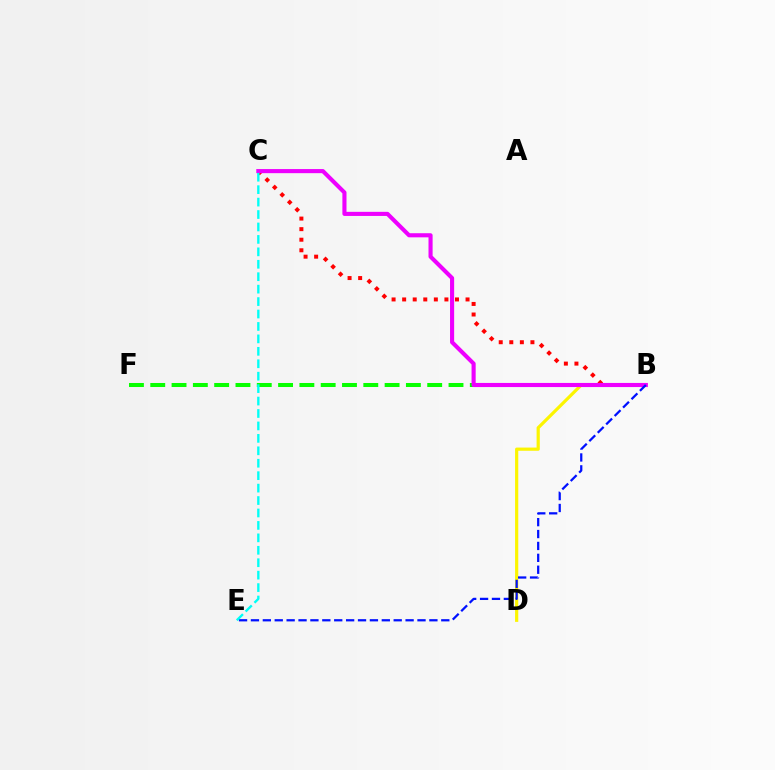{('B', 'F'): [{'color': '#08ff00', 'line_style': 'dashed', 'thickness': 2.89}], ('B', 'D'): [{'color': '#fcf500', 'line_style': 'solid', 'thickness': 2.3}], ('B', 'C'): [{'color': '#ff0000', 'line_style': 'dotted', 'thickness': 2.87}, {'color': '#ee00ff', 'line_style': 'solid', 'thickness': 2.96}], ('B', 'E'): [{'color': '#0010ff', 'line_style': 'dashed', 'thickness': 1.62}], ('C', 'E'): [{'color': '#00fff6', 'line_style': 'dashed', 'thickness': 1.69}]}